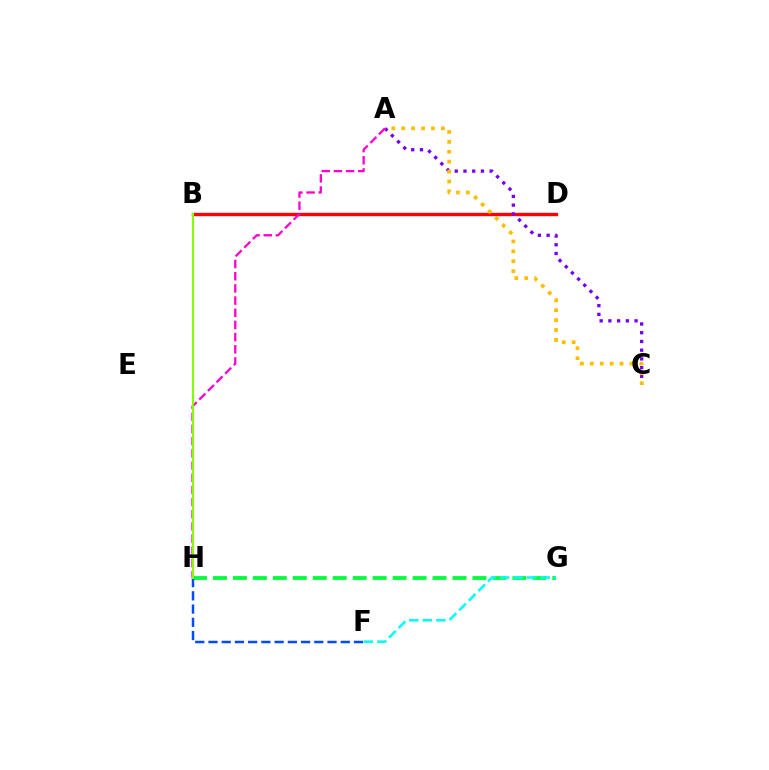{('B', 'D'): [{'color': '#ff0000', 'line_style': 'solid', 'thickness': 2.42}], ('A', 'C'): [{'color': '#7200ff', 'line_style': 'dotted', 'thickness': 2.37}, {'color': '#ffbd00', 'line_style': 'dotted', 'thickness': 2.69}], ('G', 'H'): [{'color': '#00ff39', 'line_style': 'dashed', 'thickness': 2.71}], ('F', 'H'): [{'color': '#004bff', 'line_style': 'dashed', 'thickness': 1.8}], ('A', 'H'): [{'color': '#ff00cf', 'line_style': 'dashed', 'thickness': 1.65}], ('B', 'H'): [{'color': '#84ff00', 'line_style': 'solid', 'thickness': 1.53}], ('F', 'G'): [{'color': '#00fff6', 'line_style': 'dashed', 'thickness': 1.84}]}